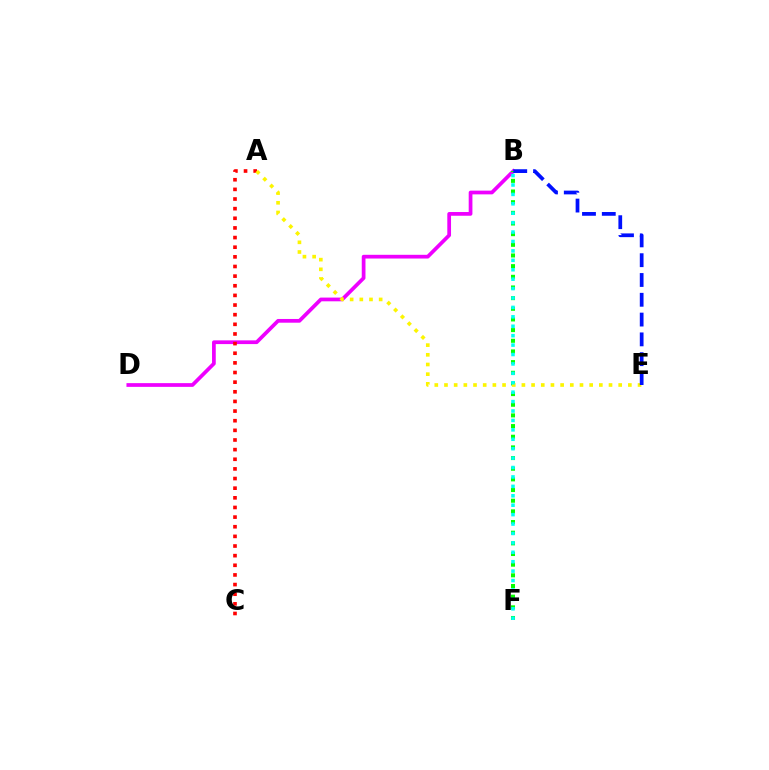{('B', 'D'): [{'color': '#ee00ff', 'line_style': 'solid', 'thickness': 2.68}], ('A', 'C'): [{'color': '#ff0000', 'line_style': 'dotted', 'thickness': 2.62}], ('B', 'F'): [{'color': '#08ff00', 'line_style': 'dotted', 'thickness': 2.9}, {'color': '#00fff6', 'line_style': 'dotted', 'thickness': 2.56}], ('A', 'E'): [{'color': '#fcf500', 'line_style': 'dotted', 'thickness': 2.63}], ('B', 'E'): [{'color': '#0010ff', 'line_style': 'dashed', 'thickness': 2.69}]}